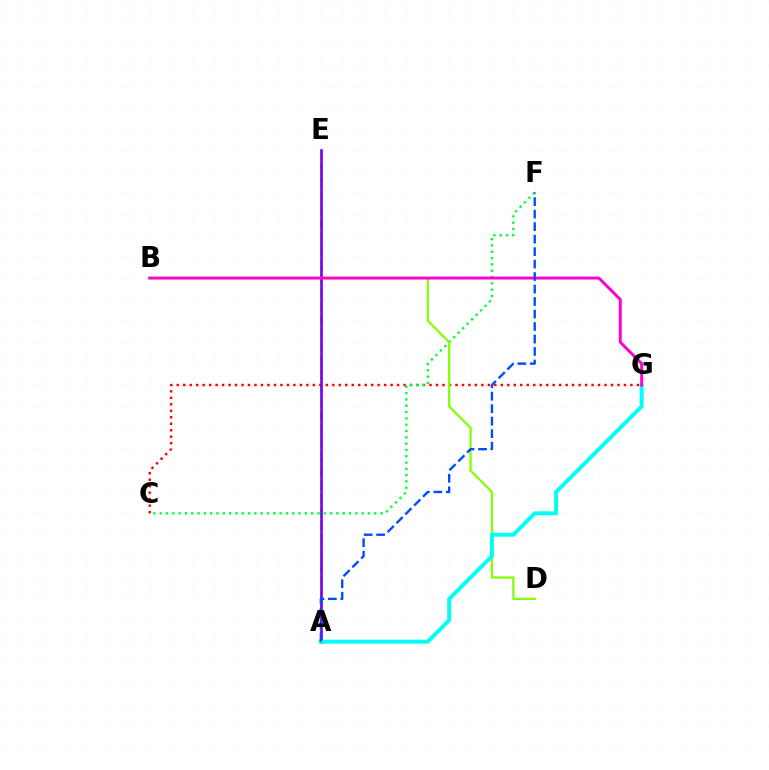{('A', 'E'): [{'color': '#ffbd00', 'line_style': 'dashed', 'thickness': 1.86}, {'color': '#7200ff', 'line_style': 'solid', 'thickness': 1.87}], ('C', 'G'): [{'color': '#ff0000', 'line_style': 'dotted', 'thickness': 1.76}], ('C', 'F'): [{'color': '#00ff39', 'line_style': 'dotted', 'thickness': 1.71}], ('B', 'D'): [{'color': '#84ff00', 'line_style': 'solid', 'thickness': 1.6}], ('A', 'G'): [{'color': '#00fff6', 'line_style': 'solid', 'thickness': 2.83}], ('B', 'G'): [{'color': '#ff00cf', 'line_style': 'solid', 'thickness': 2.12}], ('A', 'F'): [{'color': '#004bff', 'line_style': 'dashed', 'thickness': 1.7}]}